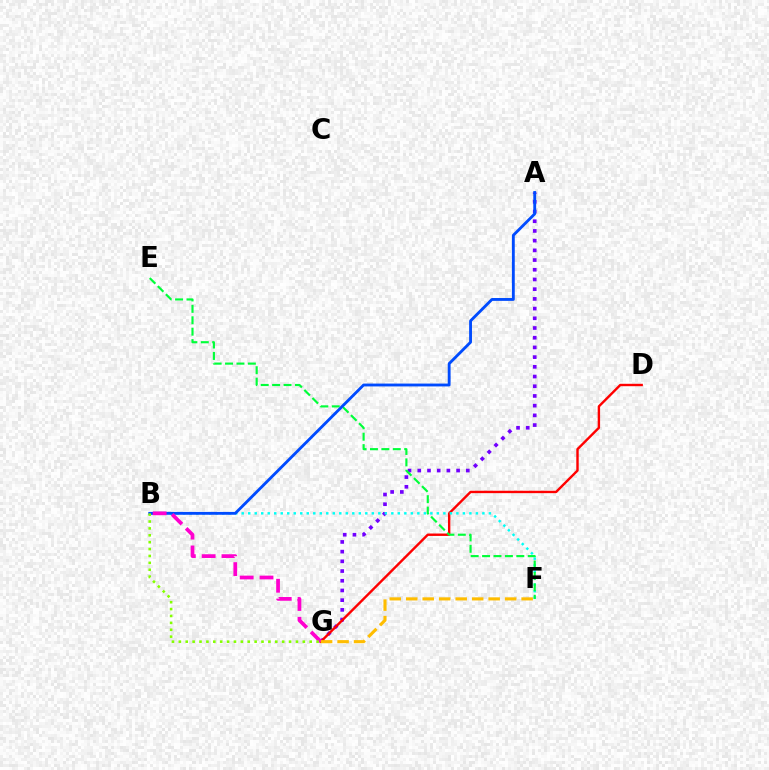{('A', 'G'): [{'color': '#7200ff', 'line_style': 'dotted', 'thickness': 2.64}], ('D', 'G'): [{'color': '#ff0000', 'line_style': 'solid', 'thickness': 1.73}], ('B', 'F'): [{'color': '#00fff6', 'line_style': 'dotted', 'thickness': 1.77}], ('E', 'F'): [{'color': '#00ff39', 'line_style': 'dashed', 'thickness': 1.55}], ('A', 'B'): [{'color': '#004bff', 'line_style': 'solid', 'thickness': 2.05}], ('B', 'G'): [{'color': '#ff00cf', 'line_style': 'dashed', 'thickness': 2.69}, {'color': '#84ff00', 'line_style': 'dotted', 'thickness': 1.87}], ('F', 'G'): [{'color': '#ffbd00', 'line_style': 'dashed', 'thickness': 2.24}]}